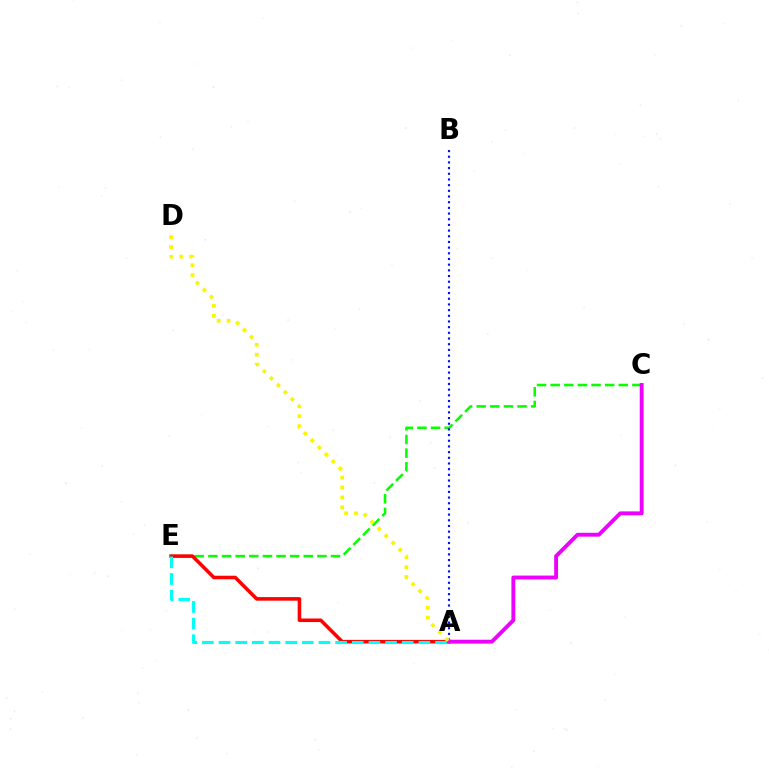{('C', 'E'): [{'color': '#08ff00', 'line_style': 'dashed', 'thickness': 1.85}], ('A', 'E'): [{'color': '#ff0000', 'line_style': 'solid', 'thickness': 2.56}, {'color': '#00fff6', 'line_style': 'dashed', 'thickness': 2.26}], ('A', 'B'): [{'color': '#0010ff', 'line_style': 'dotted', 'thickness': 1.54}], ('A', 'C'): [{'color': '#ee00ff', 'line_style': 'solid', 'thickness': 2.79}], ('A', 'D'): [{'color': '#fcf500', 'line_style': 'dotted', 'thickness': 2.69}]}